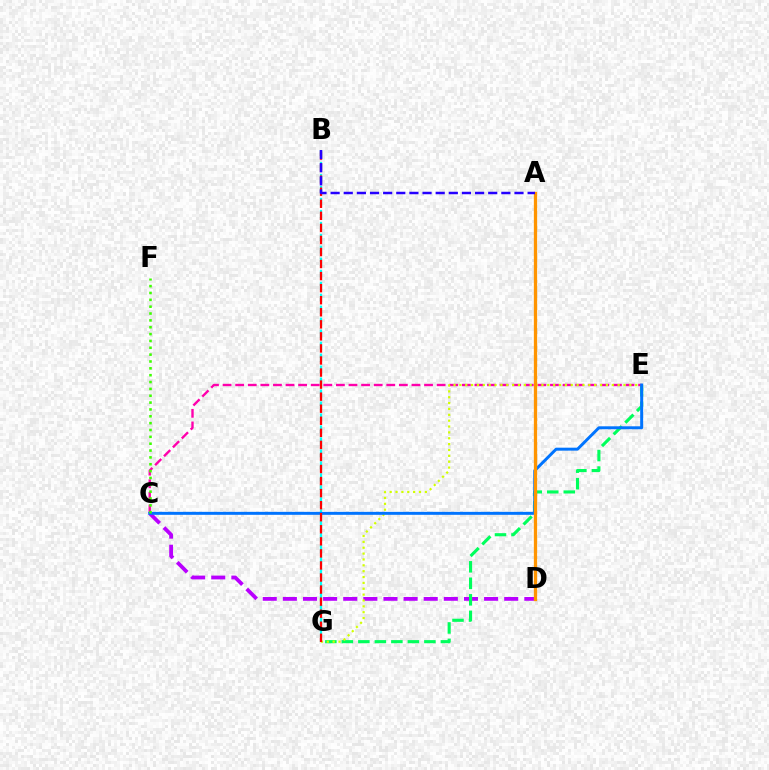{('C', 'D'): [{'color': '#b900ff', 'line_style': 'dashed', 'thickness': 2.73}], ('E', 'G'): [{'color': '#00ff5c', 'line_style': 'dashed', 'thickness': 2.24}, {'color': '#d1ff00', 'line_style': 'dotted', 'thickness': 1.59}], ('B', 'G'): [{'color': '#00fff6', 'line_style': 'dashed', 'thickness': 1.63}, {'color': '#ff0000', 'line_style': 'dashed', 'thickness': 1.64}], ('C', 'E'): [{'color': '#ff00ac', 'line_style': 'dashed', 'thickness': 1.71}, {'color': '#0074ff', 'line_style': 'solid', 'thickness': 2.13}], ('C', 'F'): [{'color': '#3dff00', 'line_style': 'dotted', 'thickness': 1.86}], ('A', 'D'): [{'color': '#ff9400', 'line_style': 'solid', 'thickness': 2.37}], ('A', 'B'): [{'color': '#2500ff', 'line_style': 'dashed', 'thickness': 1.78}]}